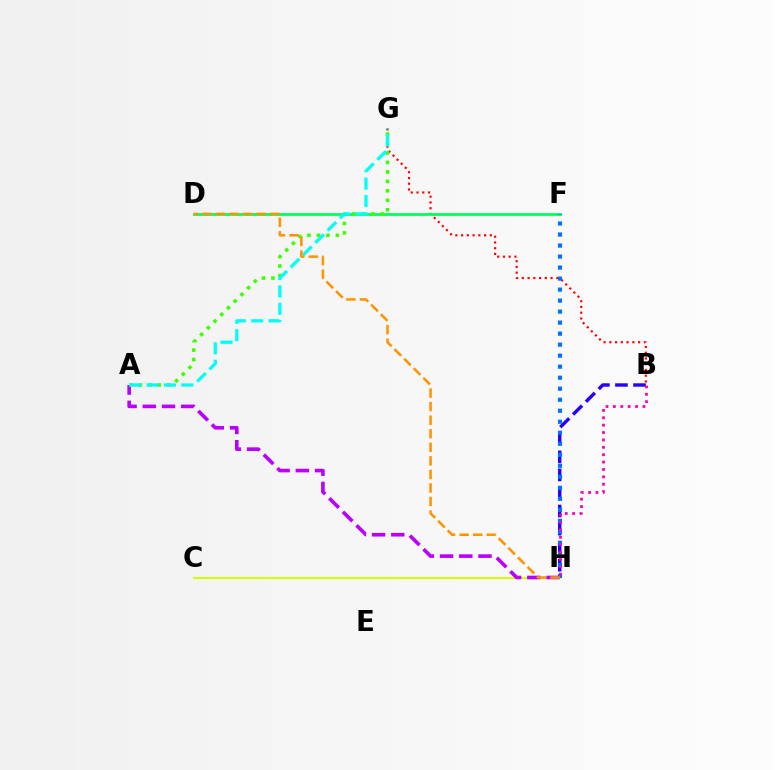{('B', 'G'): [{'color': '#ff0000', 'line_style': 'dotted', 'thickness': 1.56}], ('C', 'H'): [{'color': '#d1ff00', 'line_style': 'solid', 'thickness': 1.51}], ('D', 'F'): [{'color': '#00ff5c', 'line_style': 'solid', 'thickness': 1.97}], ('B', 'H'): [{'color': '#2500ff', 'line_style': 'dashed', 'thickness': 2.45}, {'color': '#ff00ac', 'line_style': 'dotted', 'thickness': 2.01}], ('A', 'H'): [{'color': '#b900ff', 'line_style': 'dashed', 'thickness': 2.61}], ('A', 'G'): [{'color': '#3dff00', 'line_style': 'dotted', 'thickness': 2.57}, {'color': '#00fff6', 'line_style': 'dashed', 'thickness': 2.36}], ('F', 'H'): [{'color': '#0074ff', 'line_style': 'dotted', 'thickness': 2.99}], ('D', 'H'): [{'color': '#ff9400', 'line_style': 'dashed', 'thickness': 1.84}]}